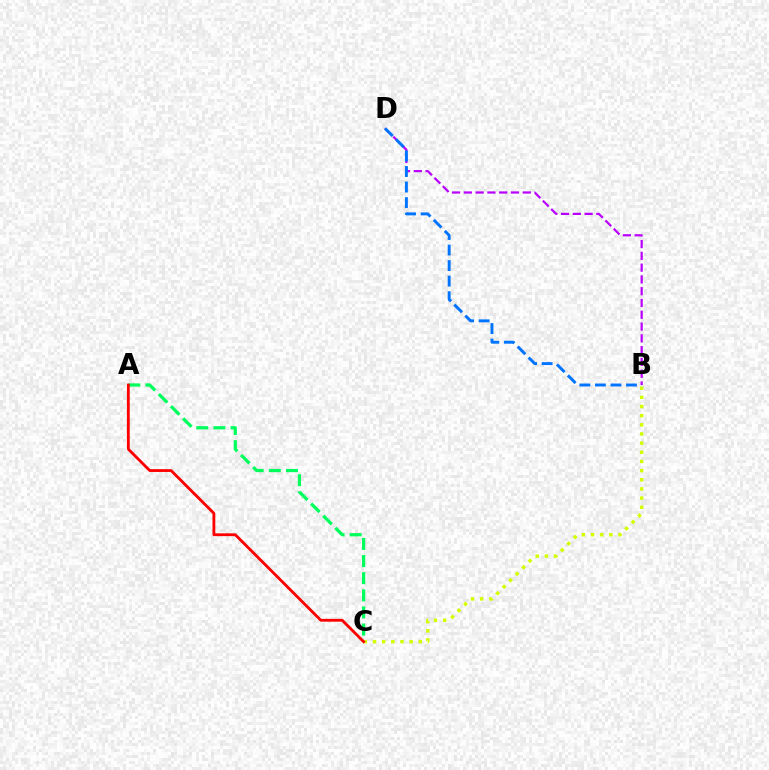{('B', 'D'): [{'color': '#b900ff', 'line_style': 'dashed', 'thickness': 1.6}, {'color': '#0074ff', 'line_style': 'dashed', 'thickness': 2.11}], ('A', 'C'): [{'color': '#00ff5c', 'line_style': 'dashed', 'thickness': 2.33}, {'color': '#ff0000', 'line_style': 'solid', 'thickness': 2.03}], ('B', 'C'): [{'color': '#d1ff00', 'line_style': 'dotted', 'thickness': 2.49}]}